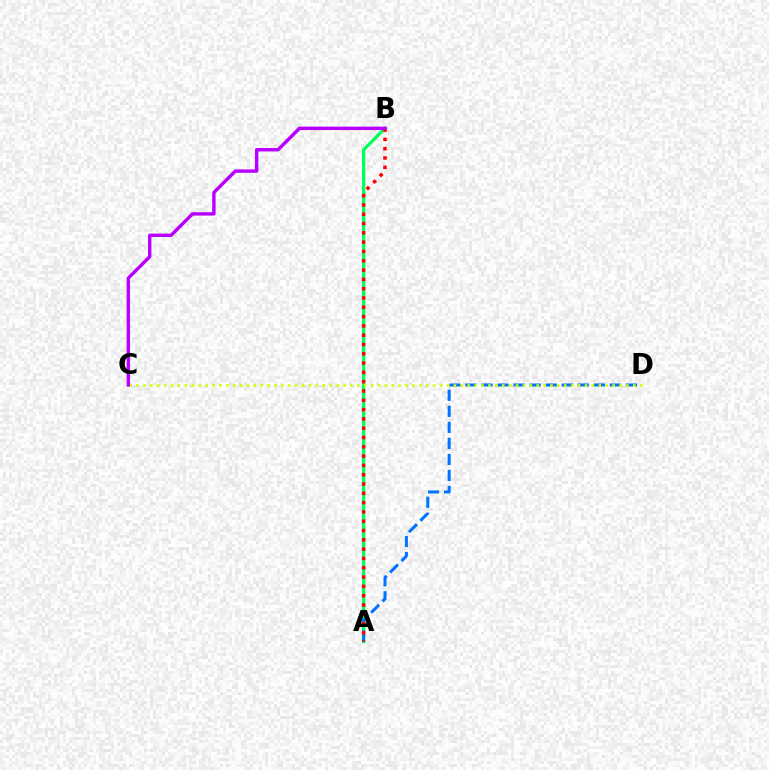{('A', 'B'): [{'color': '#00ff5c', 'line_style': 'solid', 'thickness': 2.35}, {'color': '#ff0000', 'line_style': 'dotted', 'thickness': 2.53}], ('A', 'D'): [{'color': '#0074ff', 'line_style': 'dashed', 'thickness': 2.18}], ('C', 'D'): [{'color': '#d1ff00', 'line_style': 'dotted', 'thickness': 1.87}], ('B', 'C'): [{'color': '#b900ff', 'line_style': 'solid', 'thickness': 2.45}]}